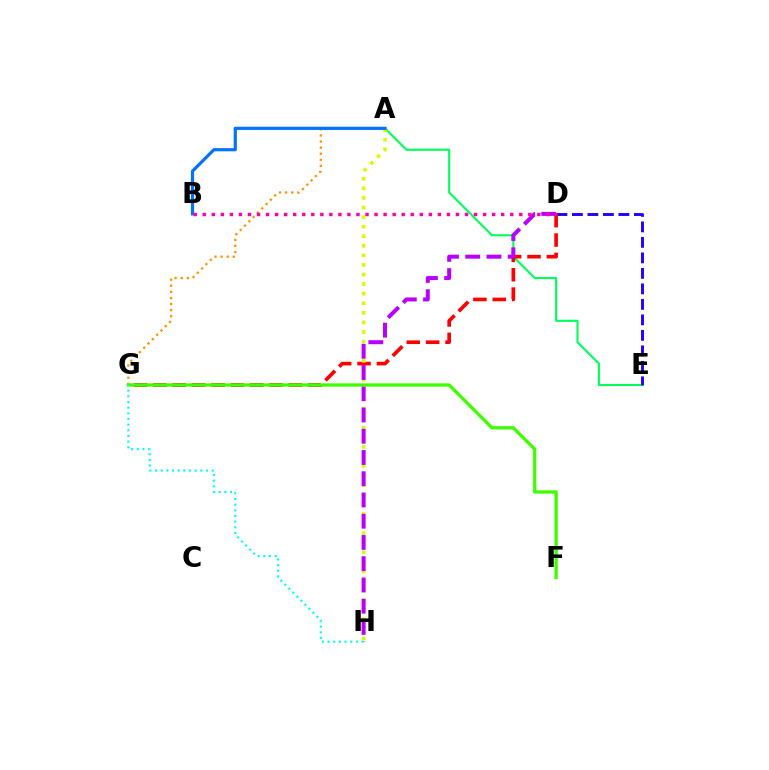{('A', 'E'): [{'color': '#00ff5c', 'line_style': 'solid', 'thickness': 1.52}], ('D', 'E'): [{'color': '#2500ff', 'line_style': 'dashed', 'thickness': 2.11}], ('D', 'G'): [{'color': '#ff0000', 'line_style': 'dashed', 'thickness': 2.63}], ('A', 'H'): [{'color': '#d1ff00', 'line_style': 'dotted', 'thickness': 2.6}], ('A', 'G'): [{'color': '#ff9400', 'line_style': 'dotted', 'thickness': 1.66}], ('D', 'H'): [{'color': '#b900ff', 'line_style': 'dashed', 'thickness': 2.89}], ('A', 'B'): [{'color': '#0074ff', 'line_style': 'solid', 'thickness': 2.29}], ('F', 'G'): [{'color': '#3dff00', 'line_style': 'solid', 'thickness': 2.37}], ('G', 'H'): [{'color': '#00fff6', 'line_style': 'dotted', 'thickness': 1.54}], ('B', 'D'): [{'color': '#ff00ac', 'line_style': 'dotted', 'thickness': 2.46}]}